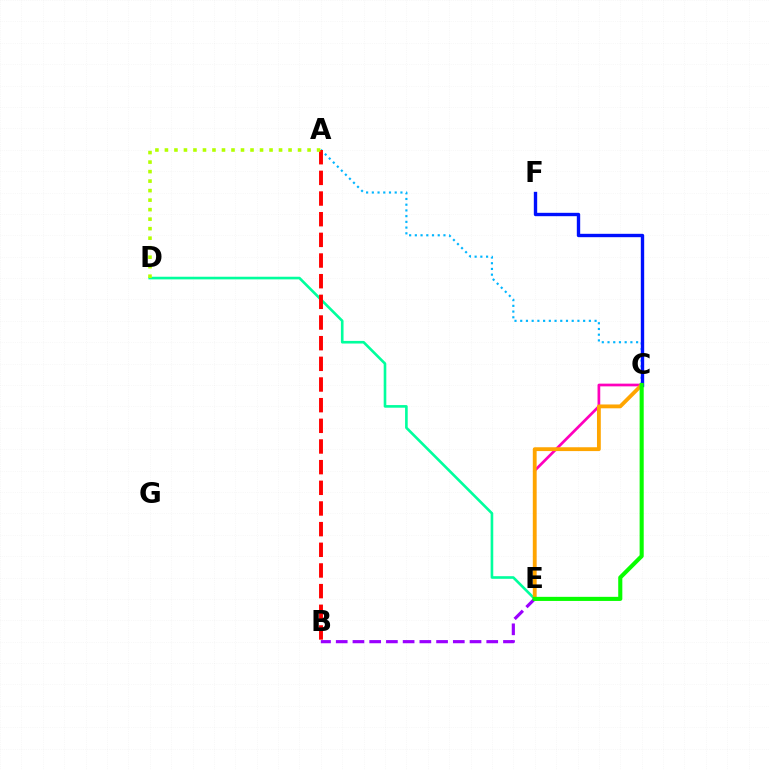{('D', 'E'): [{'color': '#00ff9d', 'line_style': 'solid', 'thickness': 1.89}], ('A', 'C'): [{'color': '#00b5ff', 'line_style': 'dotted', 'thickness': 1.55}], ('C', 'E'): [{'color': '#ff00bd', 'line_style': 'solid', 'thickness': 1.95}, {'color': '#ffa500', 'line_style': 'solid', 'thickness': 2.76}, {'color': '#08ff00', 'line_style': 'solid', 'thickness': 2.95}], ('B', 'E'): [{'color': '#9b00ff', 'line_style': 'dashed', 'thickness': 2.27}], ('A', 'B'): [{'color': '#ff0000', 'line_style': 'dashed', 'thickness': 2.81}], ('C', 'F'): [{'color': '#0010ff', 'line_style': 'solid', 'thickness': 2.42}], ('A', 'D'): [{'color': '#b3ff00', 'line_style': 'dotted', 'thickness': 2.58}]}